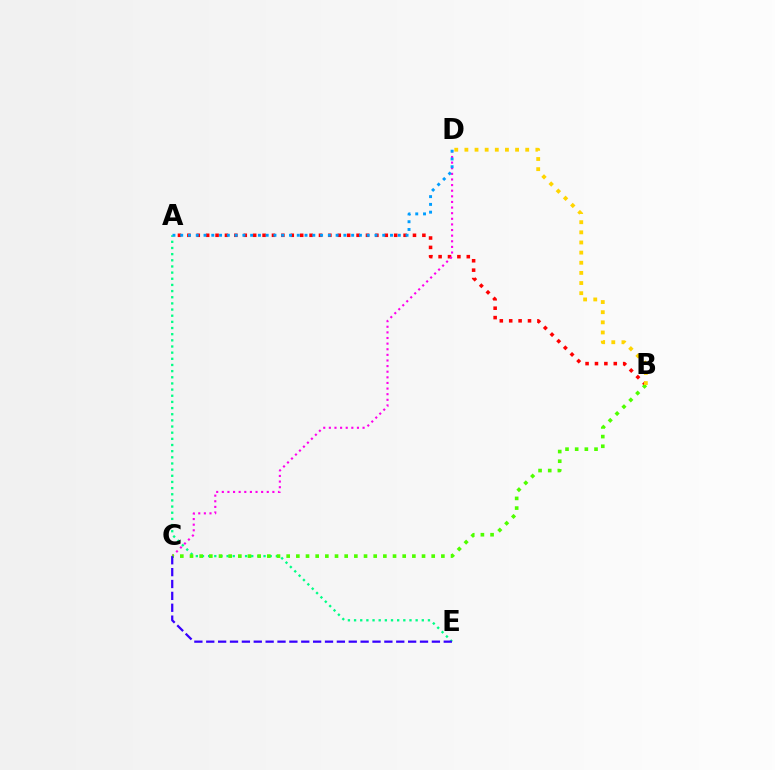{('A', 'E'): [{'color': '#00ff86', 'line_style': 'dotted', 'thickness': 1.67}], ('A', 'B'): [{'color': '#ff0000', 'line_style': 'dotted', 'thickness': 2.55}], ('C', 'D'): [{'color': '#ff00ed', 'line_style': 'dotted', 'thickness': 1.53}], ('A', 'D'): [{'color': '#009eff', 'line_style': 'dotted', 'thickness': 2.11}], ('B', 'C'): [{'color': '#4fff00', 'line_style': 'dotted', 'thickness': 2.63}], ('C', 'E'): [{'color': '#3700ff', 'line_style': 'dashed', 'thickness': 1.61}], ('B', 'D'): [{'color': '#ffd500', 'line_style': 'dotted', 'thickness': 2.75}]}